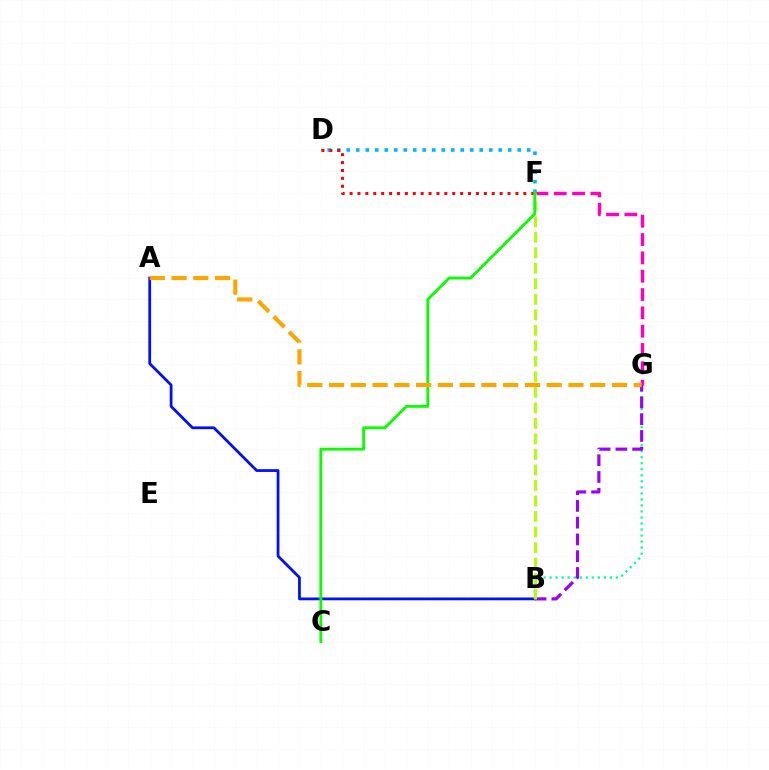{('F', 'G'): [{'color': '#ff00bd', 'line_style': 'dashed', 'thickness': 2.49}], ('A', 'B'): [{'color': '#0010ff', 'line_style': 'solid', 'thickness': 2.0}], ('B', 'G'): [{'color': '#00ff9d', 'line_style': 'dotted', 'thickness': 1.64}, {'color': '#9b00ff', 'line_style': 'dashed', 'thickness': 2.28}], ('D', 'F'): [{'color': '#00b5ff', 'line_style': 'dotted', 'thickness': 2.58}, {'color': '#ff0000', 'line_style': 'dotted', 'thickness': 2.15}], ('B', 'F'): [{'color': '#b3ff00', 'line_style': 'dashed', 'thickness': 2.11}], ('C', 'F'): [{'color': '#08ff00', 'line_style': 'solid', 'thickness': 2.04}], ('A', 'G'): [{'color': '#ffa500', 'line_style': 'dashed', 'thickness': 2.96}]}